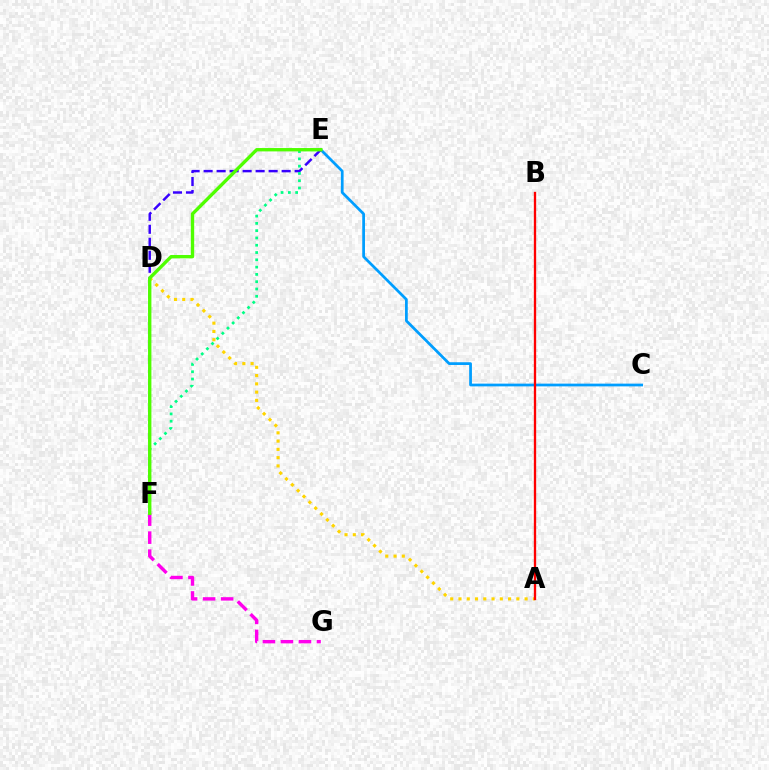{('C', 'E'): [{'color': '#009eff', 'line_style': 'solid', 'thickness': 1.97}], ('A', 'D'): [{'color': '#ffd500', 'line_style': 'dotted', 'thickness': 2.25}], ('E', 'F'): [{'color': '#3700ff', 'line_style': 'dashed', 'thickness': 1.77}, {'color': '#00ff86', 'line_style': 'dotted', 'thickness': 1.98}, {'color': '#4fff00', 'line_style': 'solid', 'thickness': 2.42}], ('F', 'G'): [{'color': '#ff00ed', 'line_style': 'dashed', 'thickness': 2.45}], ('A', 'B'): [{'color': '#ff0000', 'line_style': 'solid', 'thickness': 1.67}]}